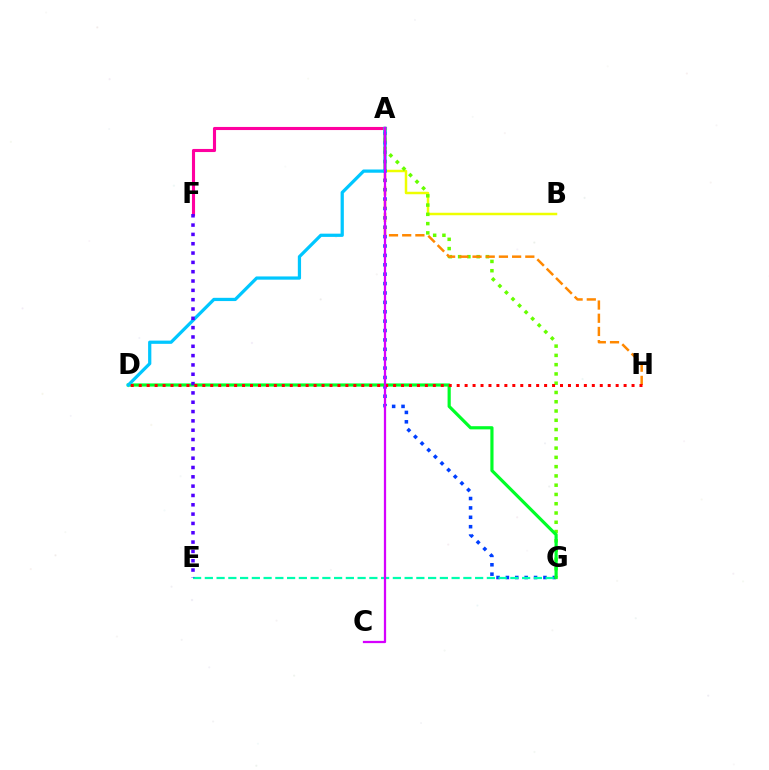{('A', 'B'): [{'color': '#eeff00', 'line_style': 'solid', 'thickness': 1.79}], ('A', 'F'): [{'color': '#ff00a0', 'line_style': 'solid', 'thickness': 2.24}], ('A', 'G'): [{'color': '#003fff', 'line_style': 'dotted', 'thickness': 2.55}, {'color': '#66ff00', 'line_style': 'dotted', 'thickness': 2.52}], ('E', 'G'): [{'color': '#00ffaf', 'line_style': 'dashed', 'thickness': 1.6}], ('D', 'G'): [{'color': '#00ff27', 'line_style': 'solid', 'thickness': 2.29}], ('A', 'D'): [{'color': '#00c7ff', 'line_style': 'solid', 'thickness': 2.33}], ('A', 'H'): [{'color': '#ff8800', 'line_style': 'dashed', 'thickness': 1.79}], ('E', 'F'): [{'color': '#4f00ff', 'line_style': 'dotted', 'thickness': 2.53}], ('D', 'H'): [{'color': '#ff0000', 'line_style': 'dotted', 'thickness': 2.16}], ('A', 'C'): [{'color': '#d600ff', 'line_style': 'solid', 'thickness': 1.63}]}